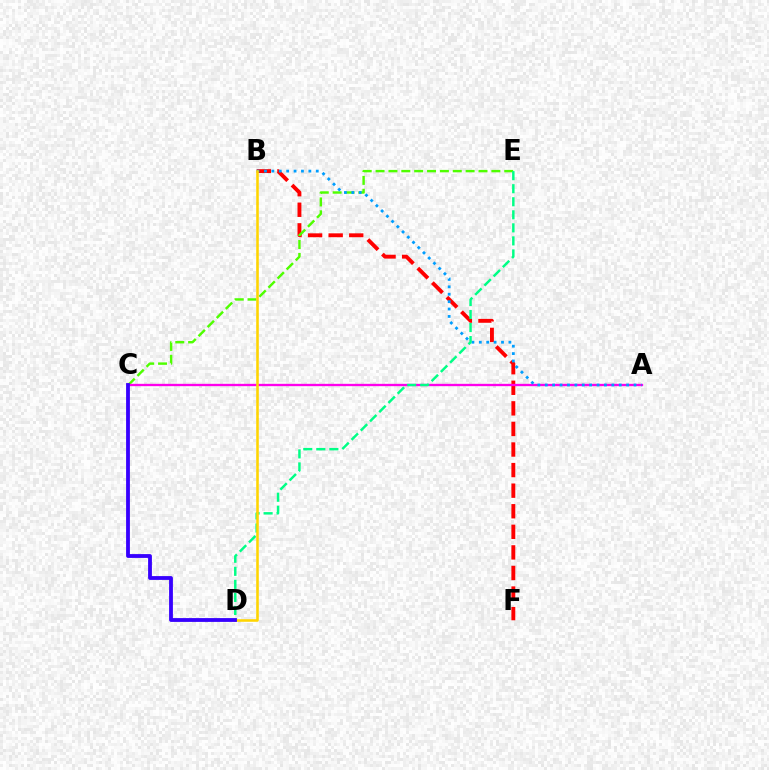{('B', 'F'): [{'color': '#ff0000', 'line_style': 'dashed', 'thickness': 2.8}], ('C', 'E'): [{'color': '#4fff00', 'line_style': 'dashed', 'thickness': 1.75}], ('A', 'C'): [{'color': '#ff00ed', 'line_style': 'solid', 'thickness': 1.68}], ('A', 'B'): [{'color': '#009eff', 'line_style': 'dotted', 'thickness': 2.01}], ('D', 'E'): [{'color': '#00ff86', 'line_style': 'dashed', 'thickness': 1.77}], ('B', 'D'): [{'color': '#ffd500', 'line_style': 'solid', 'thickness': 1.85}], ('C', 'D'): [{'color': '#3700ff', 'line_style': 'solid', 'thickness': 2.75}]}